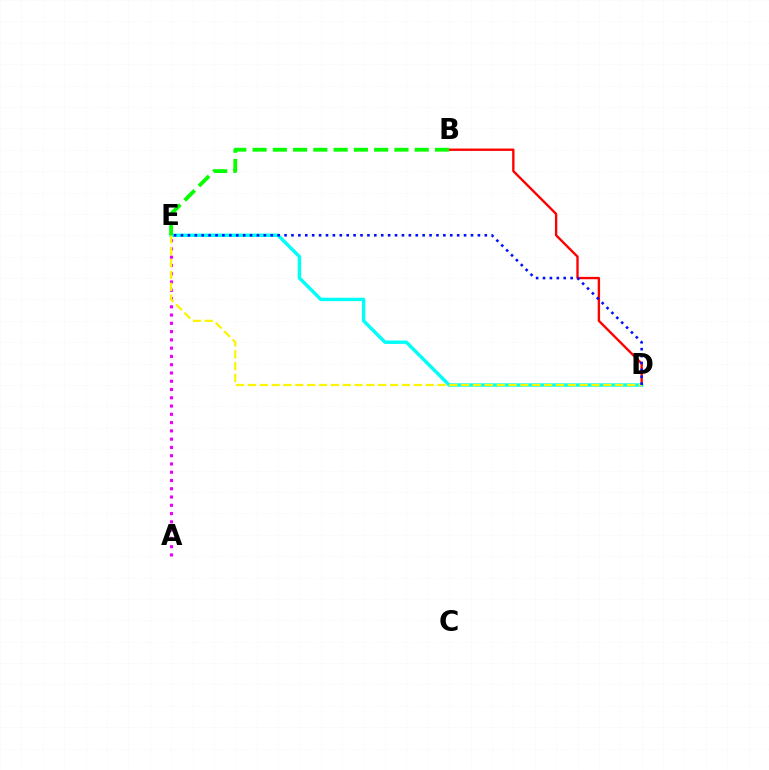{('B', 'D'): [{'color': '#ff0000', 'line_style': 'solid', 'thickness': 1.7}], ('D', 'E'): [{'color': '#00fff6', 'line_style': 'solid', 'thickness': 2.45}, {'color': '#fcf500', 'line_style': 'dashed', 'thickness': 1.61}, {'color': '#0010ff', 'line_style': 'dotted', 'thickness': 1.88}], ('A', 'E'): [{'color': '#ee00ff', 'line_style': 'dotted', 'thickness': 2.25}], ('B', 'E'): [{'color': '#08ff00', 'line_style': 'dashed', 'thickness': 2.75}]}